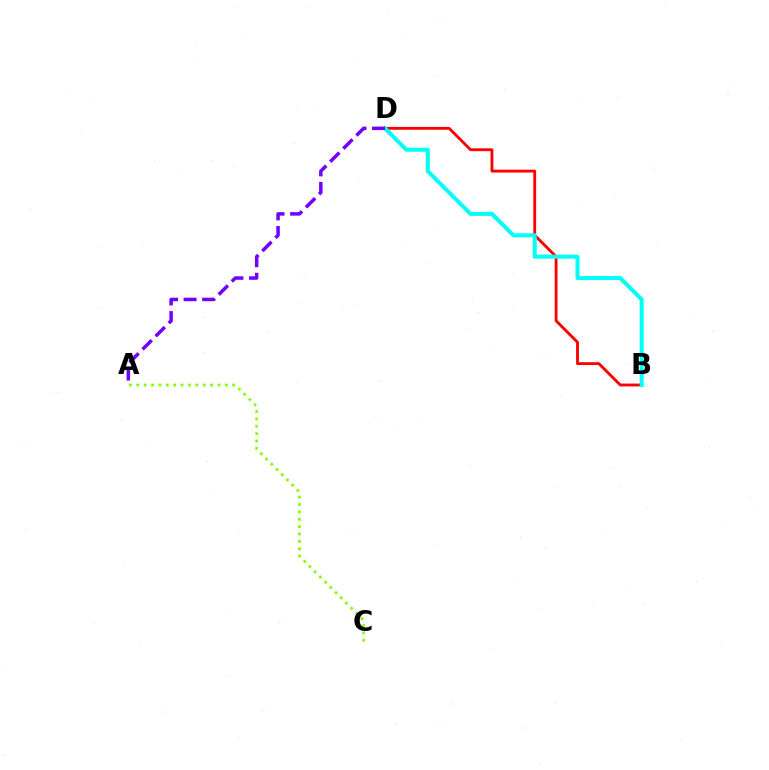{('B', 'D'): [{'color': '#ff0000', 'line_style': 'solid', 'thickness': 2.05}, {'color': '#00fff6', 'line_style': 'solid', 'thickness': 2.9}], ('A', 'D'): [{'color': '#7200ff', 'line_style': 'dashed', 'thickness': 2.52}], ('A', 'C'): [{'color': '#84ff00', 'line_style': 'dotted', 'thickness': 2.01}]}